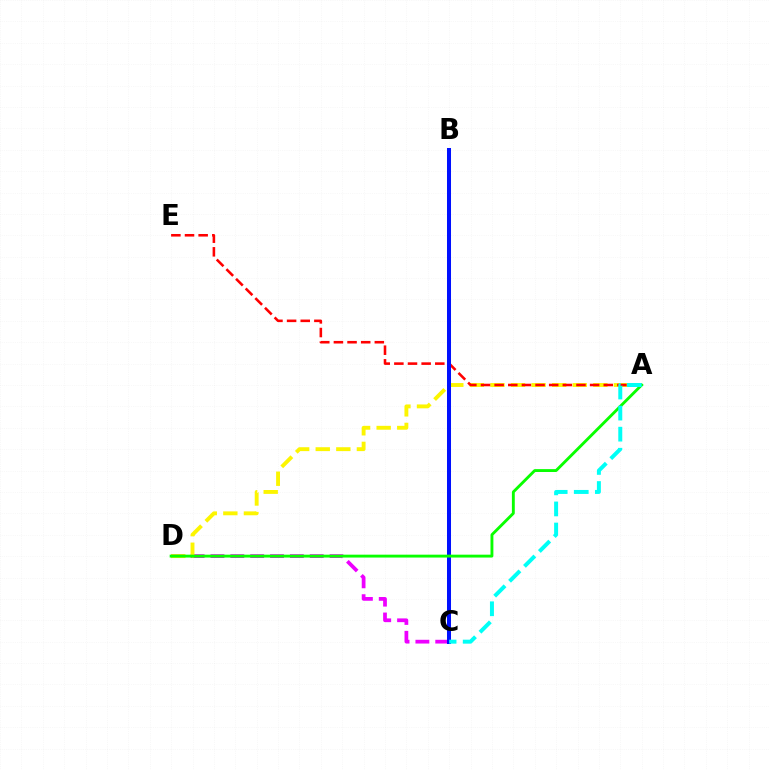{('C', 'D'): [{'color': '#ee00ff', 'line_style': 'dashed', 'thickness': 2.7}], ('A', 'D'): [{'color': '#fcf500', 'line_style': 'dashed', 'thickness': 2.8}, {'color': '#08ff00', 'line_style': 'solid', 'thickness': 2.07}], ('A', 'E'): [{'color': '#ff0000', 'line_style': 'dashed', 'thickness': 1.85}], ('B', 'C'): [{'color': '#0010ff', 'line_style': 'solid', 'thickness': 2.89}], ('A', 'C'): [{'color': '#00fff6', 'line_style': 'dashed', 'thickness': 2.86}]}